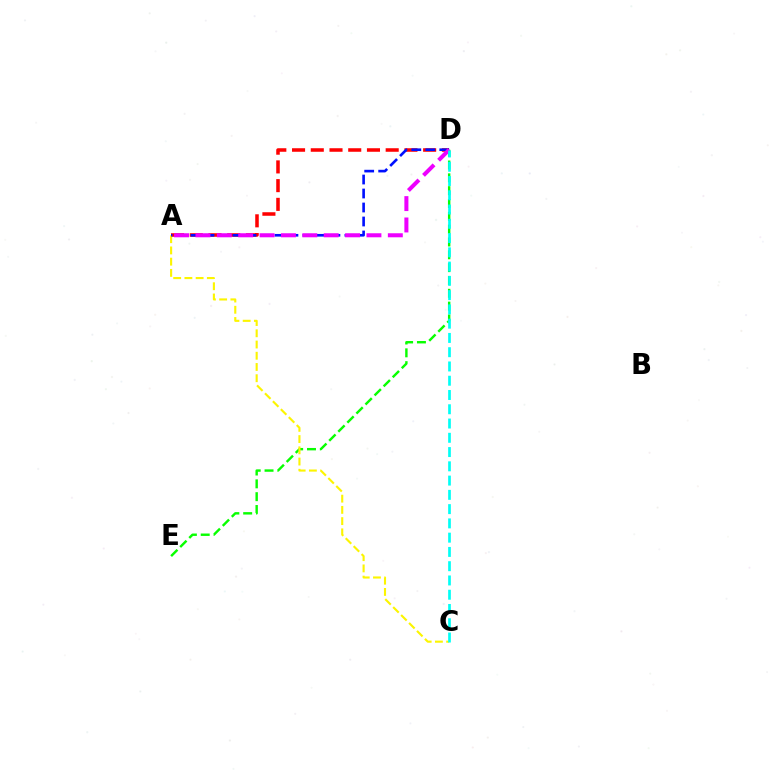{('A', 'D'): [{'color': '#ff0000', 'line_style': 'dashed', 'thickness': 2.54}, {'color': '#0010ff', 'line_style': 'dashed', 'thickness': 1.9}, {'color': '#ee00ff', 'line_style': 'dashed', 'thickness': 2.9}], ('D', 'E'): [{'color': '#08ff00', 'line_style': 'dashed', 'thickness': 1.74}], ('A', 'C'): [{'color': '#fcf500', 'line_style': 'dashed', 'thickness': 1.53}], ('C', 'D'): [{'color': '#00fff6', 'line_style': 'dashed', 'thickness': 1.94}]}